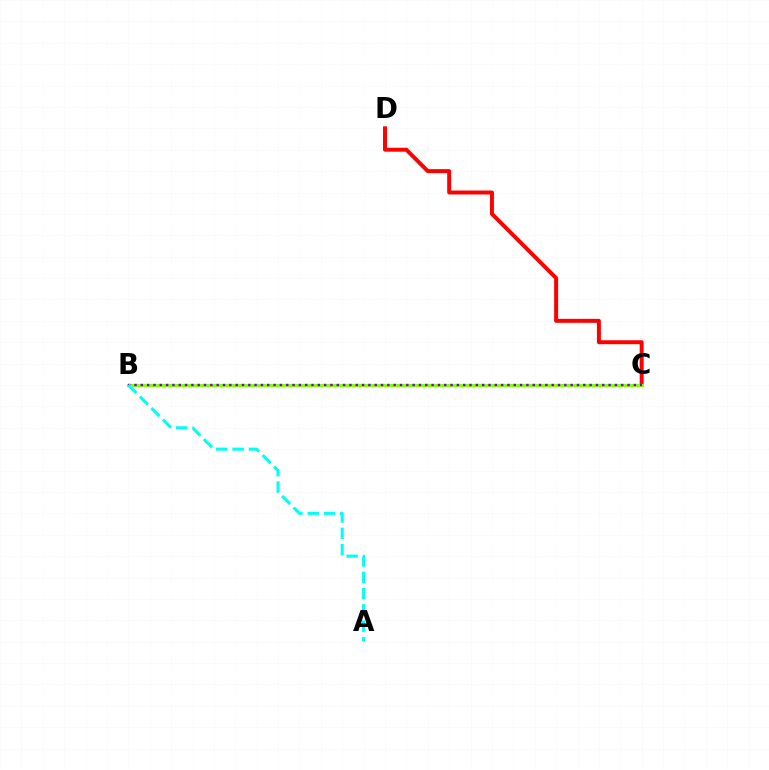{('C', 'D'): [{'color': '#ff0000', 'line_style': 'solid', 'thickness': 2.85}], ('B', 'C'): [{'color': '#84ff00', 'line_style': 'solid', 'thickness': 2.31}, {'color': '#7200ff', 'line_style': 'dotted', 'thickness': 1.72}], ('A', 'B'): [{'color': '#00fff6', 'line_style': 'dashed', 'thickness': 2.22}]}